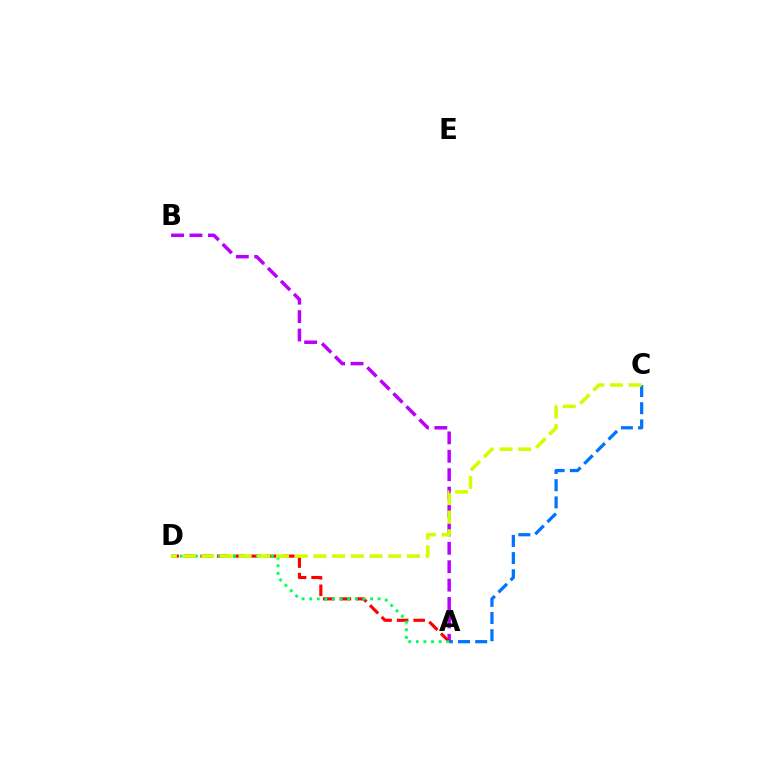{('A', 'B'): [{'color': '#b900ff', 'line_style': 'dashed', 'thickness': 2.5}], ('A', 'C'): [{'color': '#0074ff', 'line_style': 'dashed', 'thickness': 2.34}], ('A', 'D'): [{'color': '#ff0000', 'line_style': 'dashed', 'thickness': 2.25}, {'color': '#00ff5c', 'line_style': 'dotted', 'thickness': 2.07}], ('C', 'D'): [{'color': '#d1ff00', 'line_style': 'dashed', 'thickness': 2.54}]}